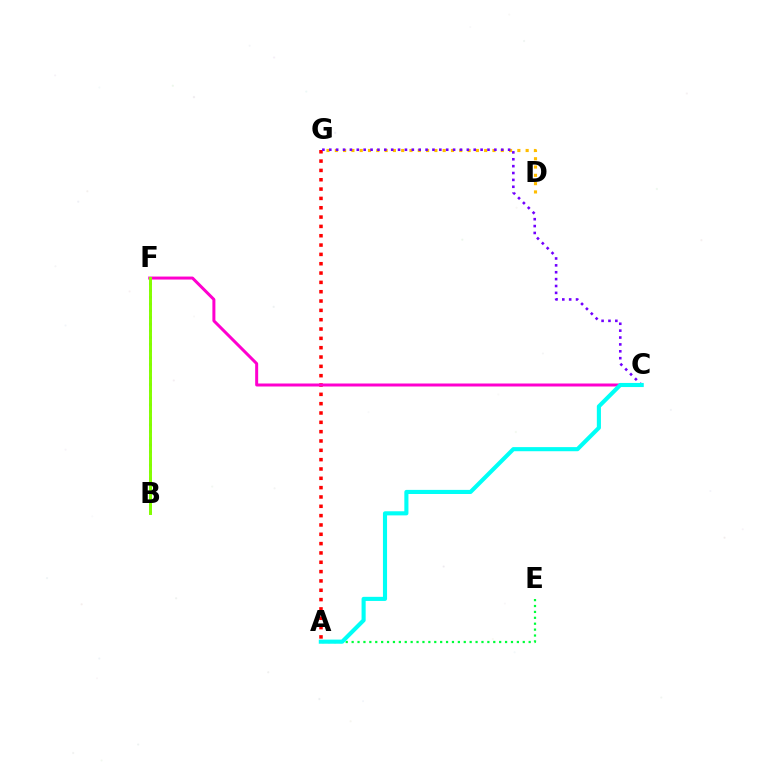{('D', 'G'): [{'color': '#ffbd00', 'line_style': 'dotted', 'thickness': 2.25}], ('B', 'F'): [{'color': '#004bff', 'line_style': 'dotted', 'thickness': 1.82}, {'color': '#84ff00', 'line_style': 'solid', 'thickness': 2.13}], ('A', 'E'): [{'color': '#00ff39', 'line_style': 'dotted', 'thickness': 1.6}], ('A', 'G'): [{'color': '#ff0000', 'line_style': 'dotted', 'thickness': 2.53}], ('C', 'F'): [{'color': '#ff00cf', 'line_style': 'solid', 'thickness': 2.15}], ('C', 'G'): [{'color': '#7200ff', 'line_style': 'dotted', 'thickness': 1.87}], ('A', 'C'): [{'color': '#00fff6', 'line_style': 'solid', 'thickness': 2.96}]}